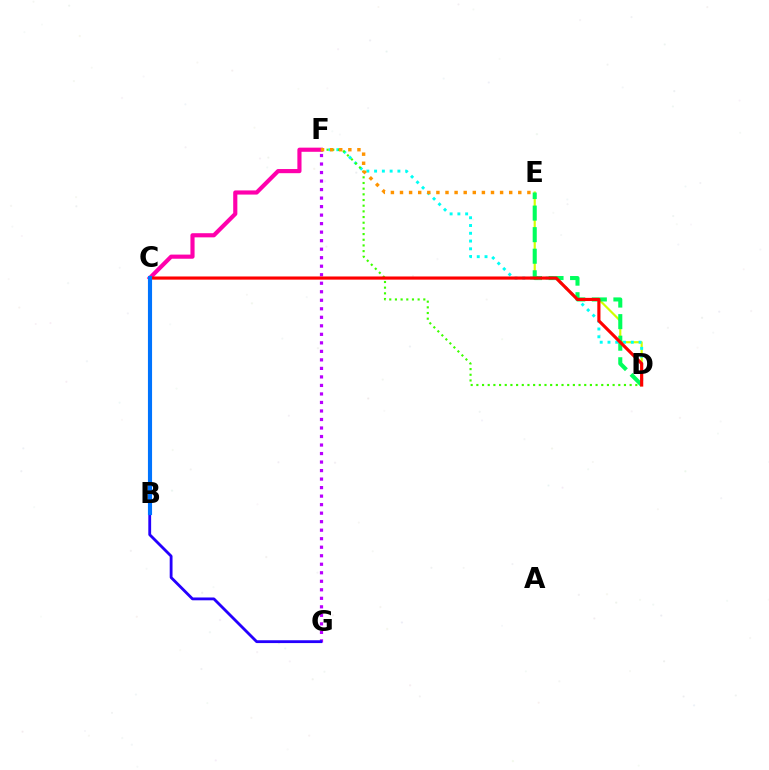{('D', 'E'): [{'color': '#d1ff00', 'line_style': 'solid', 'thickness': 1.57}, {'color': '#00ff5c', 'line_style': 'dashed', 'thickness': 2.93}], ('F', 'G'): [{'color': '#b900ff', 'line_style': 'dotted', 'thickness': 2.31}], ('B', 'G'): [{'color': '#2500ff', 'line_style': 'solid', 'thickness': 2.03}], ('D', 'F'): [{'color': '#00fff6', 'line_style': 'dotted', 'thickness': 2.11}, {'color': '#3dff00', 'line_style': 'dotted', 'thickness': 1.54}], ('C', 'F'): [{'color': '#ff00ac', 'line_style': 'solid', 'thickness': 2.98}], ('C', 'D'): [{'color': '#ff0000', 'line_style': 'solid', 'thickness': 2.28}], ('E', 'F'): [{'color': '#ff9400', 'line_style': 'dotted', 'thickness': 2.47}], ('B', 'C'): [{'color': '#0074ff', 'line_style': 'solid', 'thickness': 2.97}]}